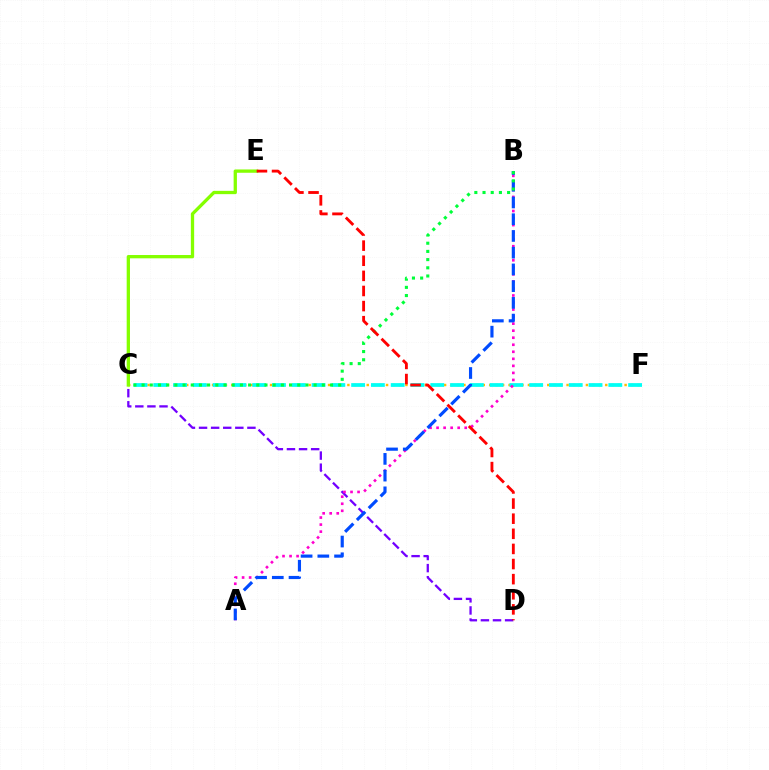{('C', 'D'): [{'color': '#7200ff', 'line_style': 'dashed', 'thickness': 1.64}], ('C', 'F'): [{'color': '#ffbd00', 'line_style': 'dotted', 'thickness': 1.75}, {'color': '#00fff6', 'line_style': 'dashed', 'thickness': 2.69}], ('A', 'B'): [{'color': '#ff00cf', 'line_style': 'dotted', 'thickness': 1.91}, {'color': '#004bff', 'line_style': 'dashed', 'thickness': 2.27}], ('C', 'E'): [{'color': '#84ff00', 'line_style': 'solid', 'thickness': 2.38}], ('B', 'C'): [{'color': '#00ff39', 'line_style': 'dotted', 'thickness': 2.23}], ('D', 'E'): [{'color': '#ff0000', 'line_style': 'dashed', 'thickness': 2.05}]}